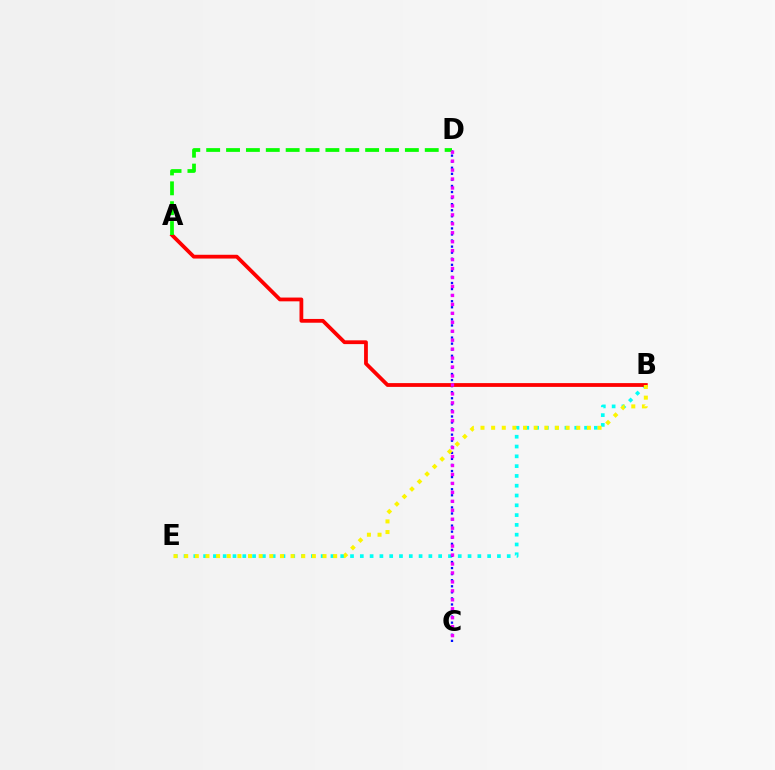{('B', 'E'): [{'color': '#00fff6', 'line_style': 'dotted', 'thickness': 2.66}, {'color': '#fcf500', 'line_style': 'dotted', 'thickness': 2.89}], ('C', 'D'): [{'color': '#0010ff', 'line_style': 'dotted', 'thickness': 1.65}, {'color': '#ee00ff', 'line_style': 'dotted', 'thickness': 2.43}], ('A', 'B'): [{'color': '#ff0000', 'line_style': 'solid', 'thickness': 2.72}], ('A', 'D'): [{'color': '#08ff00', 'line_style': 'dashed', 'thickness': 2.7}]}